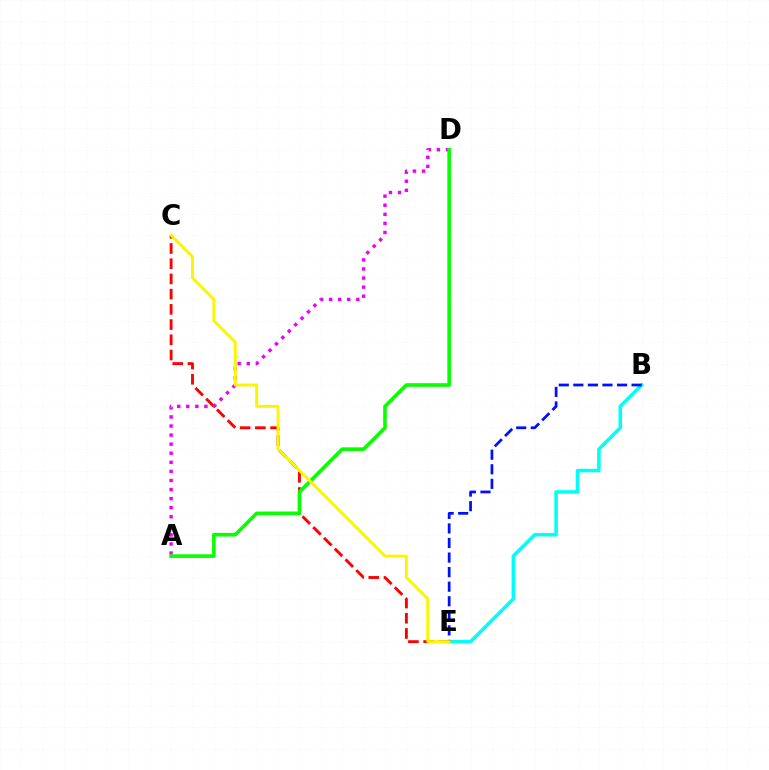{('B', 'E'): [{'color': '#00fff6', 'line_style': 'solid', 'thickness': 2.54}, {'color': '#0010ff', 'line_style': 'dashed', 'thickness': 1.98}], ('C', 'E'): [{'color': '#ff0000', 'line_style': 'dashed', 'thickness': 2.07}, {'color': '#fcf500', 'line_style': 'solid', 'thickness': 2.11}], ('A', 'D'): [{'color': '#ee00ff', 'line_style': 'dotted', 'thickness': 2.47}, {'color': '#08ff00', 'line_style': 'solid', 'thickness': 2.61}]}